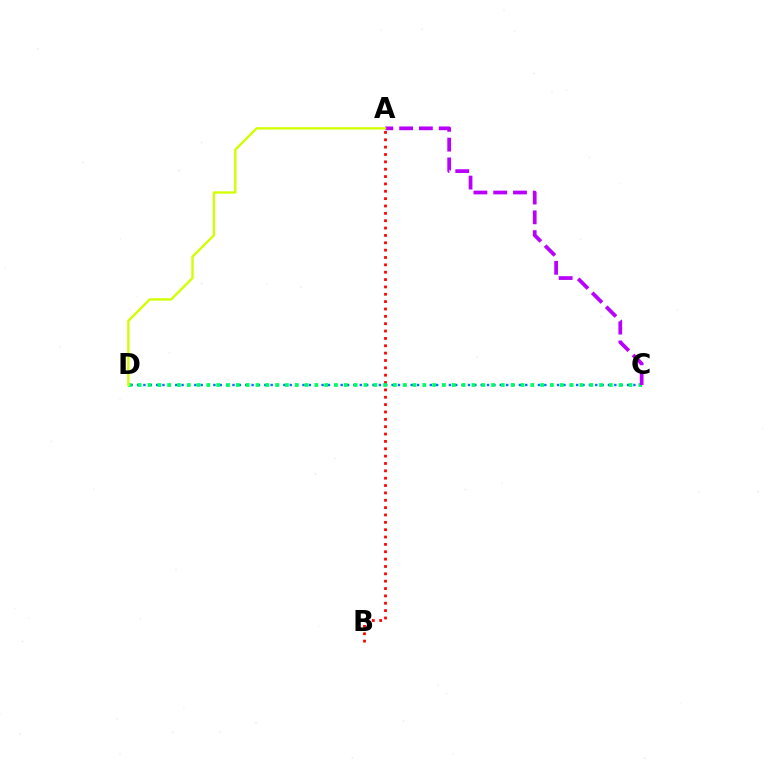{('A', 'B'): [{'color': '#ff0000', 'line_style': 'dotted', 'thickness': 2.0}], ('C', 'D'): [{'color': '#0074ff', 'line_style': 'dotted', 'thickness': 1.73}, {'color': '#00ff5c', 'line_style': 'dotted', 'thickness': 2.67}], ('A', 'C'): [{'color': '#b900ff', 'line_style': 'dashed', 'thickness': 2.69}], ('A', 'D'): [{'color': '#d1ff00', 'line_style': 'solid', 'thickness': 1.7}]}